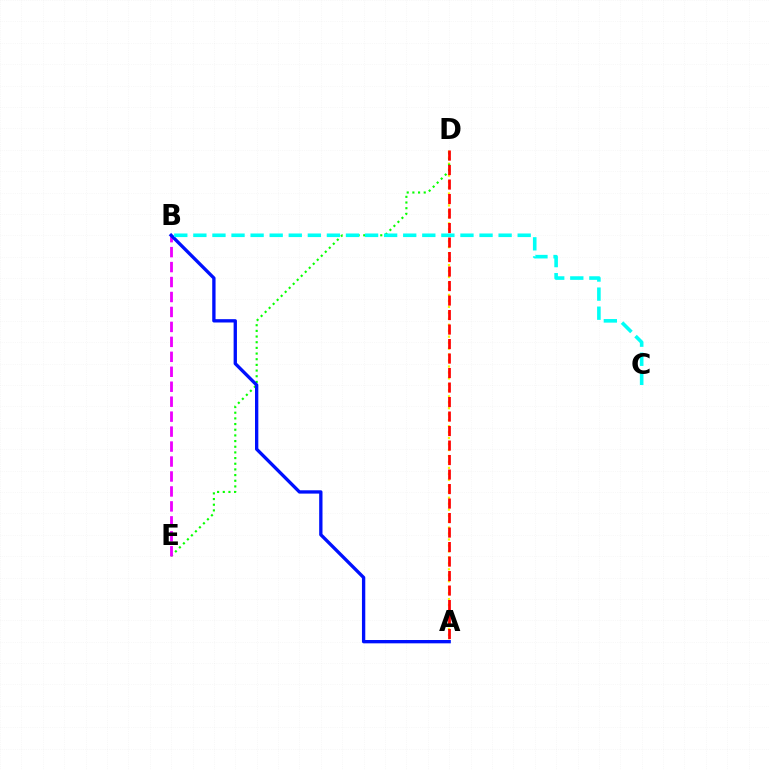{('A', 'D'): [{'color': '#fcf500', 'line_style': 'dotted', 'thickness': 1.62}, {'color': '#ff0000', 'line_style': 'dashed', 'thickness': 1.97}], ('D', 'E'): [{'color': '#08ff00', 'line_style': 'dotted', 'thickness': 1.54}], ('B', 'E'): [{'color': '#ee00ff', 'line_style': 'dashed', 'thickness': 2.03}], ('A', 'B'): [{'color': '#0010ff', 'line_style': 'solid', 'thickness': 2.4}], ('B', 'C'): [{'color': '#00fff6', 'line_style': 'dashed', 'thickness': 2.59}]}